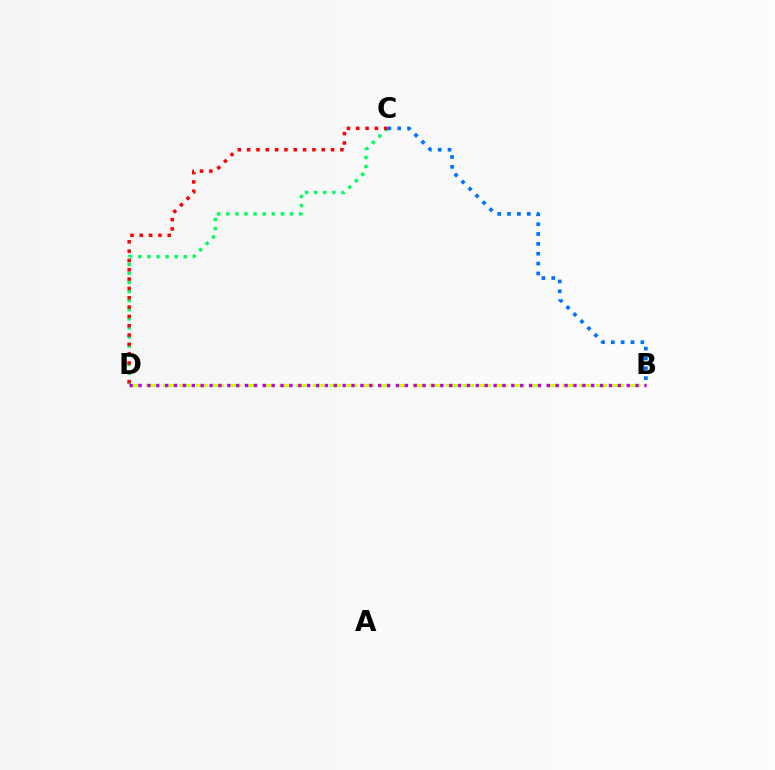{('B', 'D'): [{'color': '#d1ff00', 'line_style': 'dashed', 'thickness': 2.26}, {'color': '#b900ff', 'line_style': 'dotted', 'thickness': 2.41}], ('C', 'D'): [{'color': '#00ff5c', 'line_style': 'dotted', 'thickness': 2.47}, {'color': '#ff0000', 'line_style': 'dotted', 'thickness': 2.53}], ('B', 'C'): [{'color': '#0074ff', 'line_style': 'dotted', 'thickness': 2.68}]}